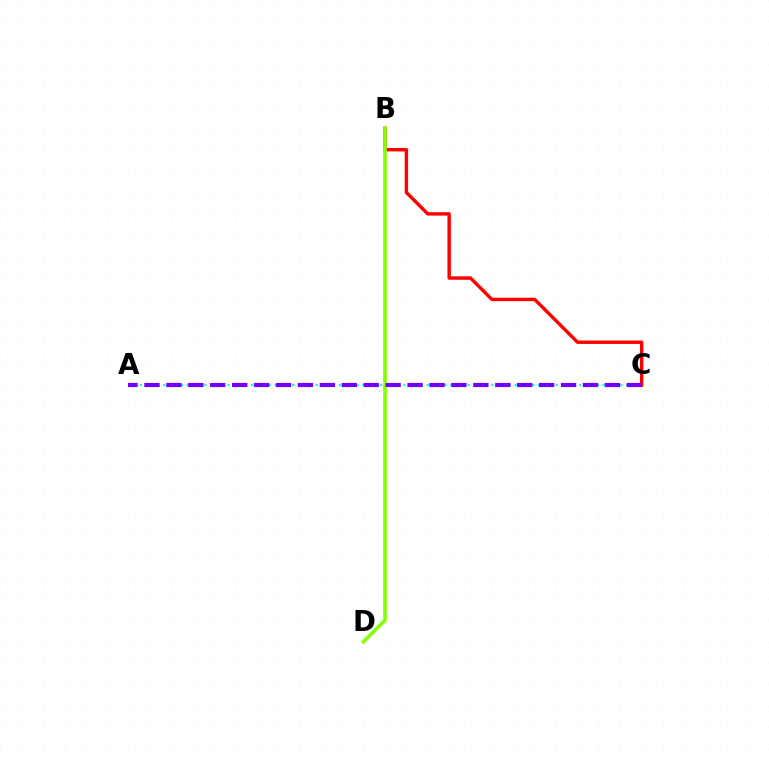{('B', 'C'): [{'color': '#ff0000', 'line_style': 'solid', 'thickness': 2.46}], ('B', 'D'): [{'color': '#84ff00', 'line_style': 'solid', 'thickness': 2.63}], ('A', 'C'): [{'color': '#00fff6', 'line_style': 'dotted', 'thickness': 1.59}, {'color': '#7200ff', 'line_style': 'dashed', 'thickness': 2.98}]}